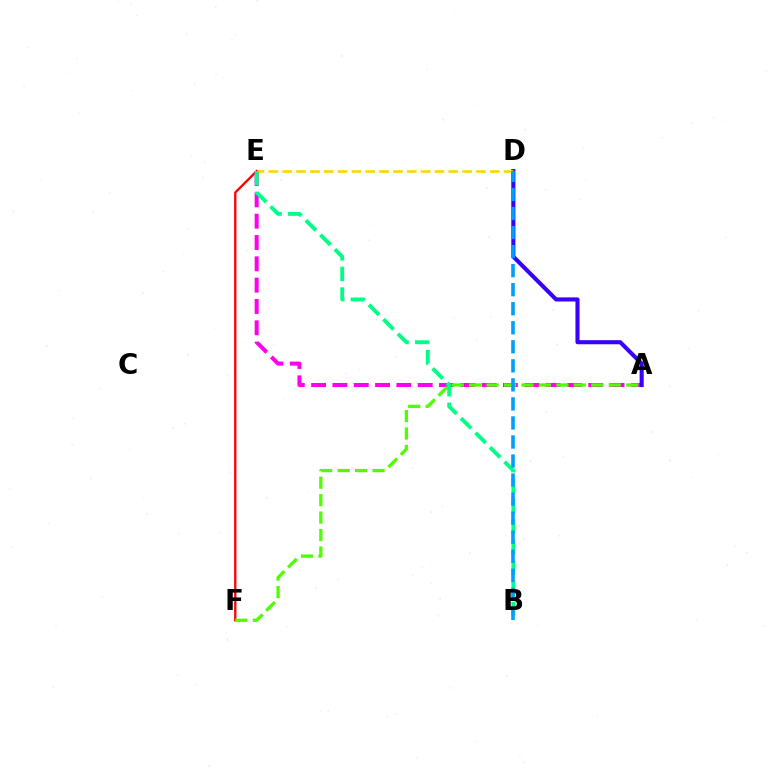{('E', 'F'): [{'color': '#ff0000', 'line_style': 'solid', 'thickness': 1.67}], ('A', 'E'): [{'color': '#ff00ed', 'line_style': 'dashed', 'thickness': 2.9}], ('A', 'D'): [{'color': '#3700ff', 'line_style': 'solid', 'thickness': 2.94}], ('D', 'E'): [{'color': '#ffd500', 'line_style': 'dashed', 'thickness': 1.88}], ('A', 'F'): [{'color': '#4fff00', 'line_style': 'dashed', 'thickness': 2.37}], ('B', 'E'): [{'color': '#00ff86', 'line_style': 'dashed', 'thickness': 2.79}], ('B', 'D'): [{'color': '#009eff', 'line_style': 'dashed', 'thickness': 2.59}]}